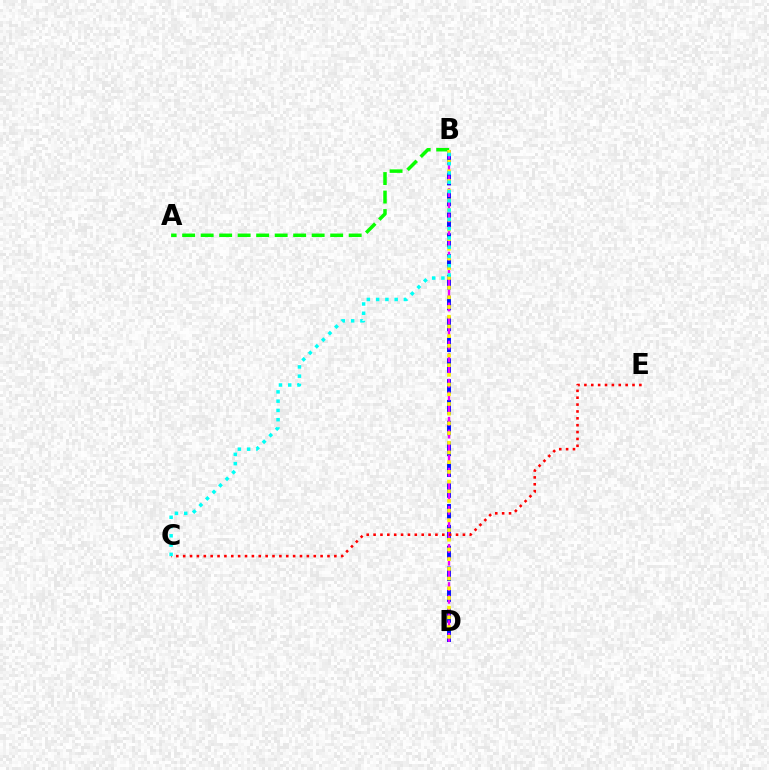{('A', 'B'): [{'color': '#08ff00', 'line_style': 'dashed', 'thickness': 2.51}], ('B', 'D'): [{'color': '#0010ff', 'line_style': 'dashed', 'thickness': 2.83}, {'color': '#ee00ff', 'line_style': 'dashed', 'thickness': 1.73}, {'color': '#fcf500', 'line_style': 'dotted', 'thickness': 2.64}], ('C', 'E'): [{'color': '#ff0000', 'line_style': 'dotted', 'thickness': 1.87}], ('B', 'C'): [{'color': '#00fff6', 'line_style': 'dotted', 'thickness': 2.52}]}